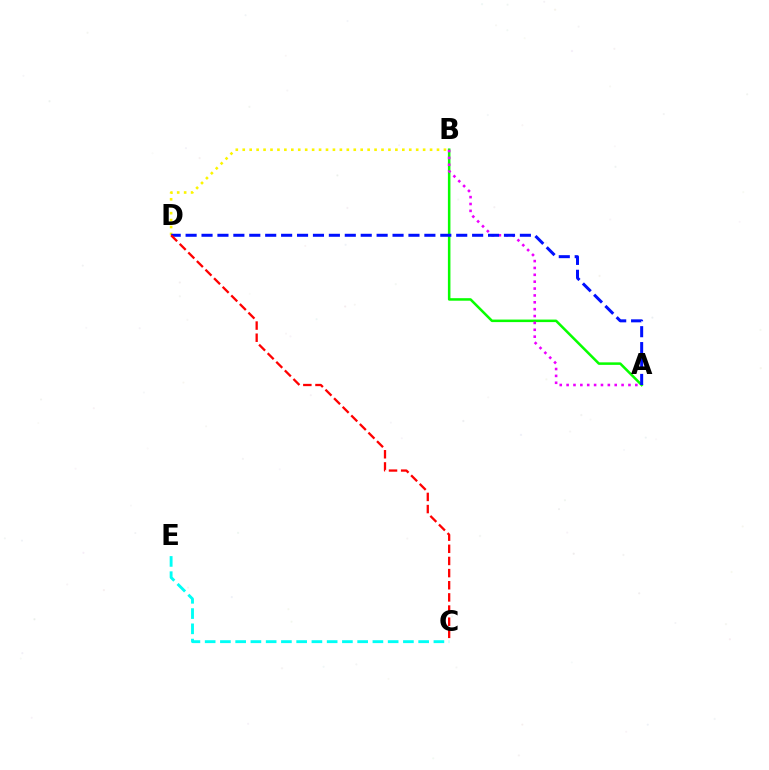{('B', 'D'): [{'color': '#fcf500', 'line_style': 'dotted', 'thickness': 1.89}], ('A', 'B'): [{'color': '#08ff00', 'line_style': 'solid', 'thickness': 1.82}, {'color': '#ee00ff', 'line_style': 'dotted', 'thickness': 1.87}], ('A', 'D'): [{'color': '#0010ff', 'line_style': 'dashed', 'thickness': 2.16}], ('C', 'D'): [{'color': '#ff0000', 'line_style': 'dashed', 'thickness': 1.65}], ('C', 'E'): [{'color': '#00fff6', 'line_style': 'dashed', 'thickness': 2.07}]}